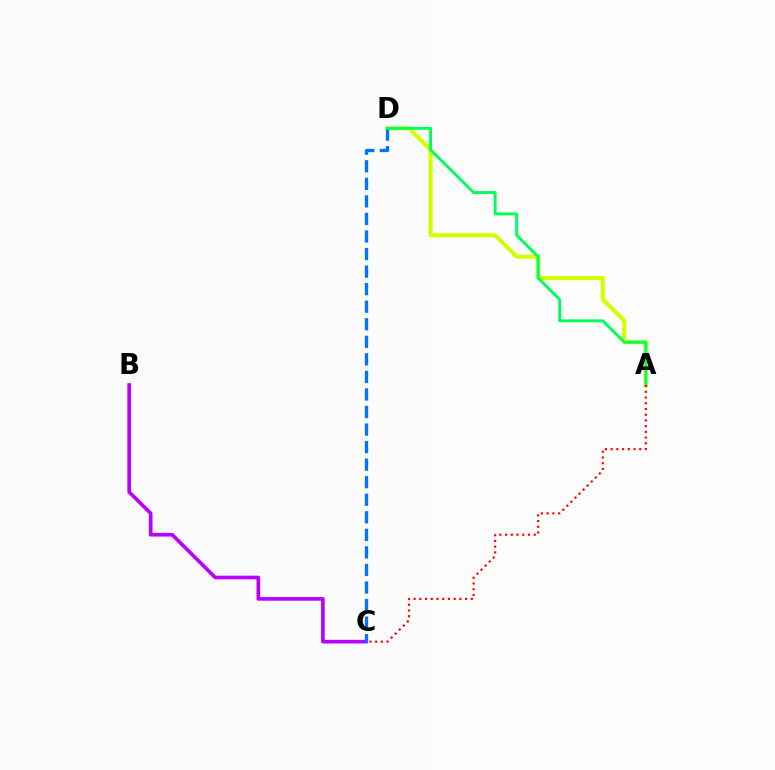{('B', 'C'): [{'color': '#b900ff', 'line_style': 'solid', 'thickness': 2.62}], ('A', 'D'): [{'color': '#d1ff00', 'line_style': 'solid', 'thickness': 2.96}, {'color': '#00ff5c', 'line_style': 'solid', 'thickness': 2.11}], ('C', 'D'): [{'color': '#0074ff', 'line_style': 'dashed', 'thickness': 2.38}], ('A', 'C'): [{'color': '#ff0000', 'line_style': 'dotted', 'thickness': 1.55}]}